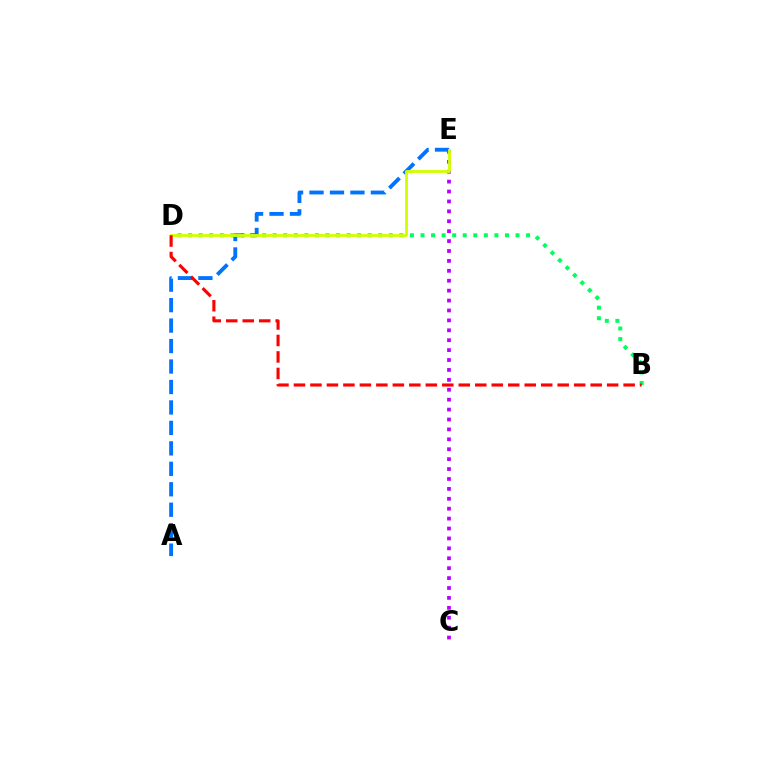{('B', 'D'): [{'color': '#00ff5c', 'line_style': 'dotted', 'thickness': 2.87}, {'color': '#ff0000', 'line_style': 'dashed', 'thickness': 2.24}], ('C', 'E'): [{'color': '#b900ff', 'line_style': 'dotted', 'thickness': 2.69}], ('A', 'E'): [{'color': '#0074ff', 'line_style': 'dashed', 'thickness': 2.78}], ('D', 'E'): [{'color': '#d1ff00', 'line_style': 'solid', 'thickness': 2.03}]}